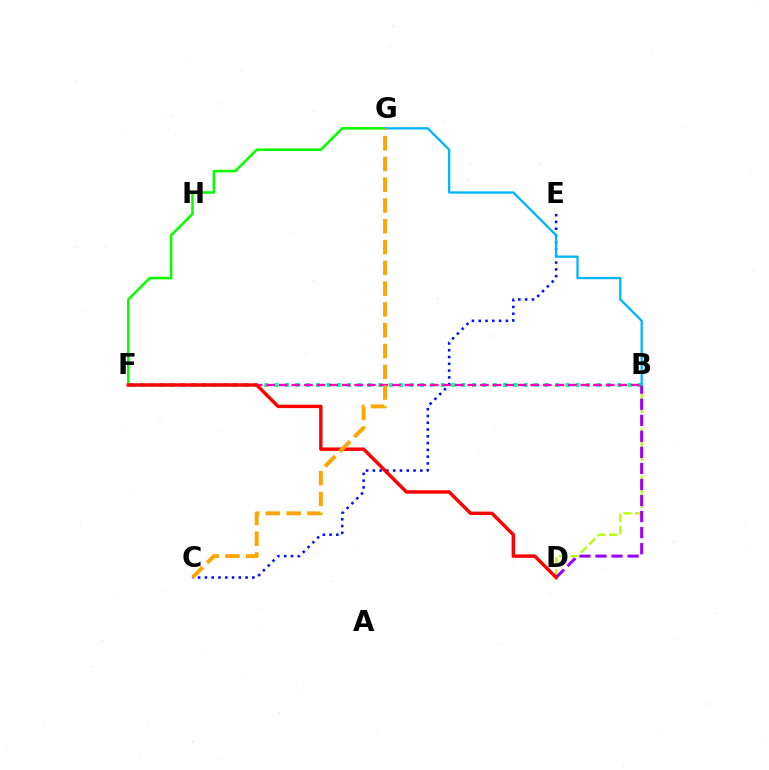{('B', 'D'): [{'color': '#b3ff00', 'line_style': 'dashed', 'thickness': 1.61}, {'color': '#9b00ff', 'line_style': 'dashed', 'thickness': 2.18}], ('B', 'F'): [{'color': '#00ff9d', 'line_style': 'dotted', 'thickness': 2.82}, {'color': '#ff00bd', 'line_style': 'dashed', 'thickness': 1.71}], ('C', 'E'): [{'color': '#0010ff', 'line_style': 'dotted', 'thickness': 1.84}], ('F', 'G'): [{'color': '#08ff00', 'line_style': 'solid', 'thickness': 1.85}], ('D', 'F'): [{'color': '#ff0000', 'line_style': 'solid', 'thickness': 2.47}], ('B', 'G'): [{'color': '#00b5ff', 'line_style': 'solid', 'thickness': 1.65}], ('C', 'G'): [{'color': '#ffa500', 'line_style': 'dashed', 'thickness': 2.82}]}